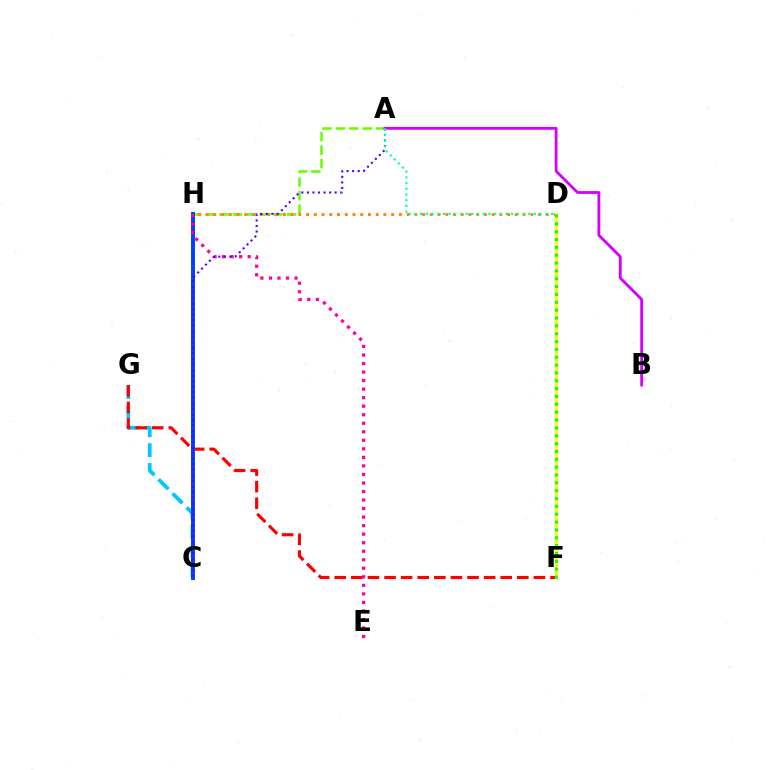{('C', 'G'): [{'color': '#00c7ff', 'line_style': 'dashed', 'thickness': 2.7}], ('F', 'G'): [{'color': '#ff0000', 'line_style': 'dashed', 'thickness': 2.25}], ('A', 'H'): [{'color': '#66ff00', 'line_style': 'dashed', 'thickness': 1.83}], ('C', 'H'): [{'color': '#003fff', 'line_style': 'solid', 'thickness': 2.84}], ('D', 'H'): [{'color': '#ff8800', 'line_style': 'dotted', 'thickness': 2.1}], ('D', 'F'): [{'color': '#eeff00', 'line_style': 'solid', 'thickness': 2.26}, {'color': '#00ff27', 'line_style': 'dotted', 'thickness': 2.13}], ('E', 'H'): [{'color': '#ff00a0', 'line_style': 'dotted', 'thickness': 2.32}], ('A', 'C'): [{'color': '#4f00ff', 'line_style': 'dotted', 'thickness': 1.51}], ('A', 'B'): [{'color': '#d600ff', 'line_style': 'solid', 'thickness': 2.04}], ('A', 'D'): [{'color': '#00ffaf', 'line_style': 'dotted', 'thickness': 1.55}]}